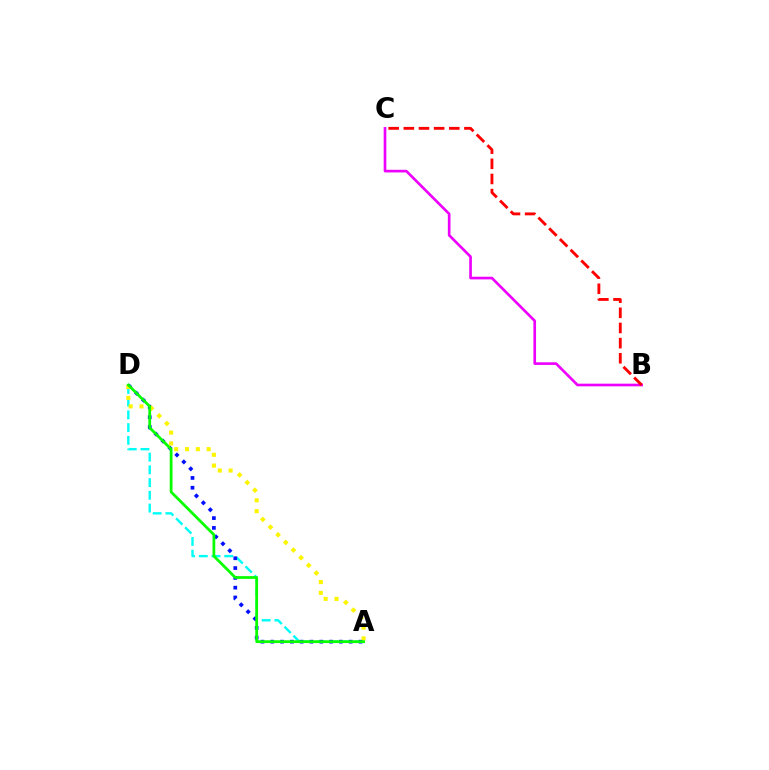{('B', 'C'): [{'color': '#ee00ff', 'line_style': 'solid', 'thickness': 1.91}, {'color': '#ff0000', 'line_style': 'dashed', 'thickness': 2.06}], ('A', 'D'): [{'color': '#00fff6', 'line_style': 'dashed', 'thickness': 1.73}, {'color': '#0010ff', 'line_style': 'dotted', 'thickness': 2.66}, {'color': '#fcf500', 'line_style': 'dotted', 'thickness': 2.94}, {'color': '#08ff00', 'line_style': 'solid', 'thickness': 1.99}]}